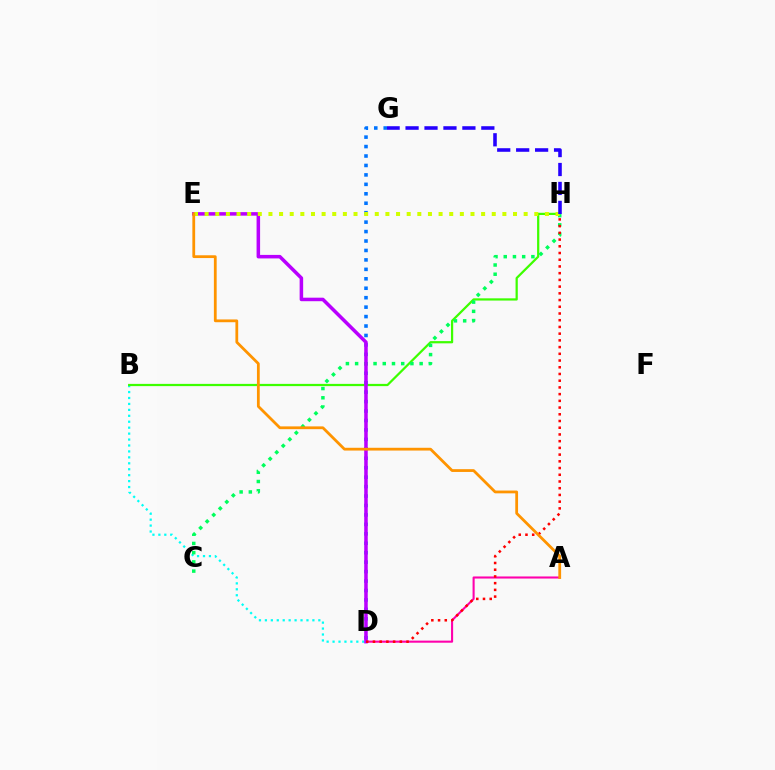{('A', 'D'): [{'color': '#ff00ac', 'line_style': 'solid', 'thickness': 1.5}], ('B', 'D'): [{'color': '#00fff6', 'line_style': 'dotted', 'thickness': 1.61}], ('B', 'H'): [{'color': '#3dff00', 'line_style': 'solid', 'thickness': 1.61}], ('D', 'G'): [{'color': '#0074ff', 'line_style': 'dotted', 'thickness': 2.57}], ('C', 'H'): [{'color': '#00ff5c', 'line_style': 'dotted', 'thickness': 2.5}], ('D', 'E'): [{'color': '#b900ff', 'line_style': 'solid', 'thickness': 2.54}], ('D', 'H'): [{'color': '#ff0000', 'line_style': 'dotted', 'thickness': 1.83}], ('E', 'H'): [{'color': '#d1ff00', 'line_style': 'dotted', 'thickness': 2.89}], ('G', 'H'): [{'color': '#2500ff', 'line_style': 'dashed', 'thickness': 2.57}], ('A', 'E'): [{'color': '#ff9400', 'line_style': 'solid', 'thickness': 2.0}]}